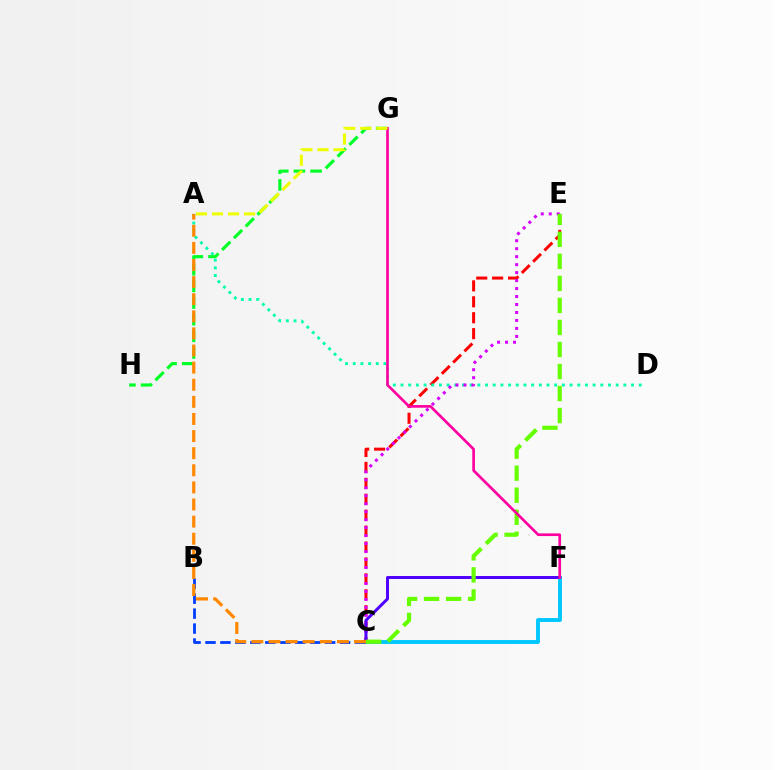{('C', 'F'): [{'color': '#00c7ff', 'line_style': 'solid', 'thickness': 2.79}, {'color': '#4f00ff', 'line_style': 'solid', 'thickness': 2.14}], ('C', 'E'): [{'color': '#ff0000', 'line_style': 'dashed', 'thickness': 2.16}, {'color': '#d600ff', 'line_style': 'dotted', 'thickness': 2.17}, {'color': '#66ff00', 'line_style': 'dashed', 'thickness': 2.99}], ('A', 'D'): [{'color': '#00ffaf', 'line_style': 'dotted', 'thickness': 2.09}], ('B', 'C'): [{'color': '#003fff', 'line_style': 'dashed', 'thickness': 2.03}], ('G', 'H'): [{'color': '#00ff27', 'line_style': 'dashed', 'thickness': 2.26}], ('A', 'C'): [{'color': '#ff8800', 'line_style': 'dashed', 'thickness': 2.32}], ('F', 'G'): [{'color': '#ff00a0', 'line_style': 'solid', 'thickness': 1.93}], ('A', 'G'): [{'color': '#eeff00', 'line_style': 'dashed', 'thickness': 2.18}]}